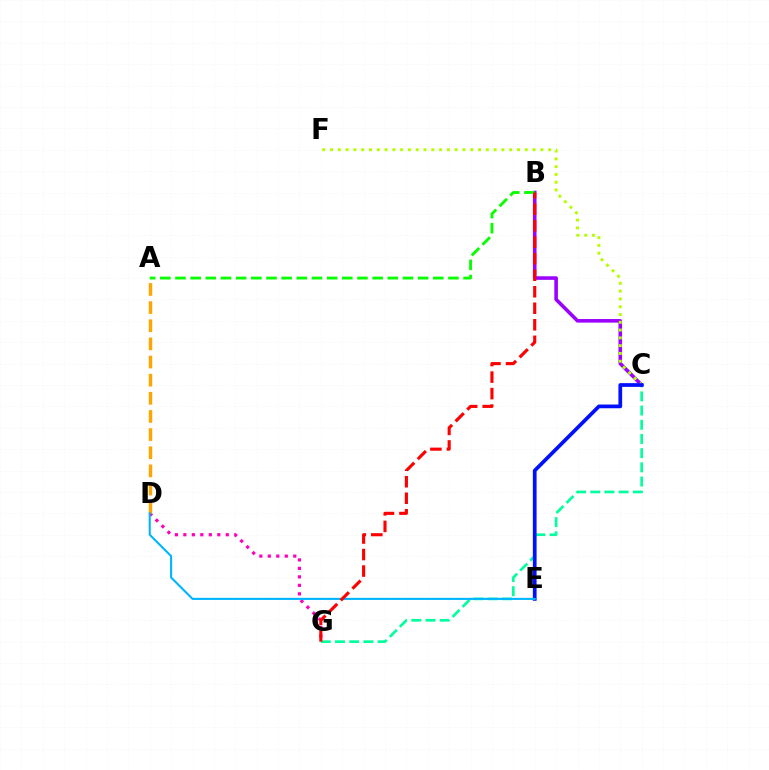{('B', 'C'): [{'color': '#9b00ff', 'line_style': 'solid', 'thickness': 2.58}], ('D', 'G'): [{'color': '#ff00bd', 'line_style': 'dotted', 'thickness': 2.3}], ('C', 'G'): [{'color': '#00ff9d', 'line_style': 'dashed', 'thickness': 1.93}], ('A', 'D'): [{'color': '#ffa500', 'line_style': 'dashed', 'thickness': 2.46}], ('C', 'F'): [{'color': '#b3ff00', 'line_style': 'dotted', 'thickness': 2.12}], ('A', 'B'): [{'color': '#08ff00', 'line_style': 'dashed', 'thickness': 2.06}], ('C', 'E'): [{'color': '#0010ff', 'line_style': 'solid', 'thickness': 2.68}], ('D', 'E'): [{'color': '#00b5ff', 'line_style': 'solid', 'thickness': 1.51}], ('B', 'G'): [{'color': '#ff0000', 'line_style': 'dashed', 'thickness': 2.24}]}